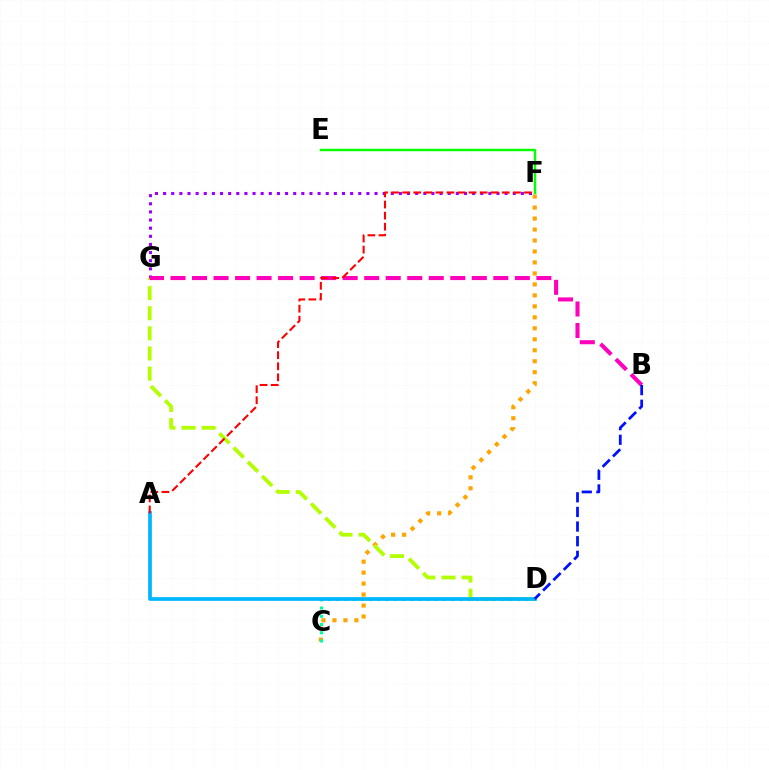{('F', 'G'): [{'color': '#9b00ff', 'line_style': 'dotted', 'thickness': 2.21}], ('C', 'F'): [{'color': '#ffa500', 'line_style': 'dotted', 'thickness': 2.98}], ('D', 'G'): [{'color': '#b3ff00', 'line_style': 'dashed', 'thickness': 2.73}], ('B', 'G'): [{'color': '#ff00bd', 'line_style': 'dashed', 'thickness': 2.92}], ('E', 'F'): [{'color': '#08ff00', 'line_style': 'solid', 'thickness': 1.76}], ('C', 'D'): [{'color': '#00ff9d', 'line_style': 'dotted', 'thickness': 2.23}], ('A', 'D'): [{'color': '#00b5ff', 'line_style': 'solid', 'thickness': 2.67}], ('B', 'D'): [{'color': '#0010ff', 'line_style': 'dashed', 'thickness': 1.99}], ('A', 'F'): [{'color': '#ff0000', 'line_style': 'dashed', 'thickness': 1.5}]}